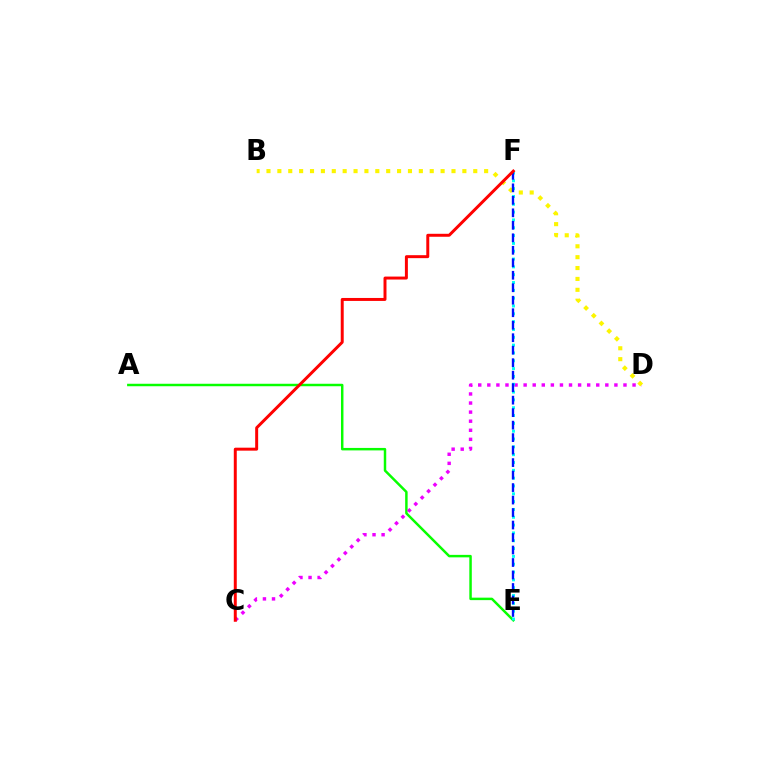{('A', 'E'): [{'color': '#08ff00', 'line_style': 'solid', 'thickness': 1.78}], ('C', 'D'): [{'color': '#ee00ff', 'line_style': 'dotted', 'thickness': 2.47}], ('E', 'F'): [{'color': '#00fff6', 'line_style': 'dotted', 'thickness': 2.13}, {'color': '#0010ff', 'line_style': 'dashed', 'thickness': 1.7}], ('B', 'D'): [{'color': '#fcf500', 'line_style': 'dotted', 'thickness': 2.96}], ('C', 'F'): [{'color': '#ff0000', 'line_style': 'solid', 'thickness': 2.14}]}